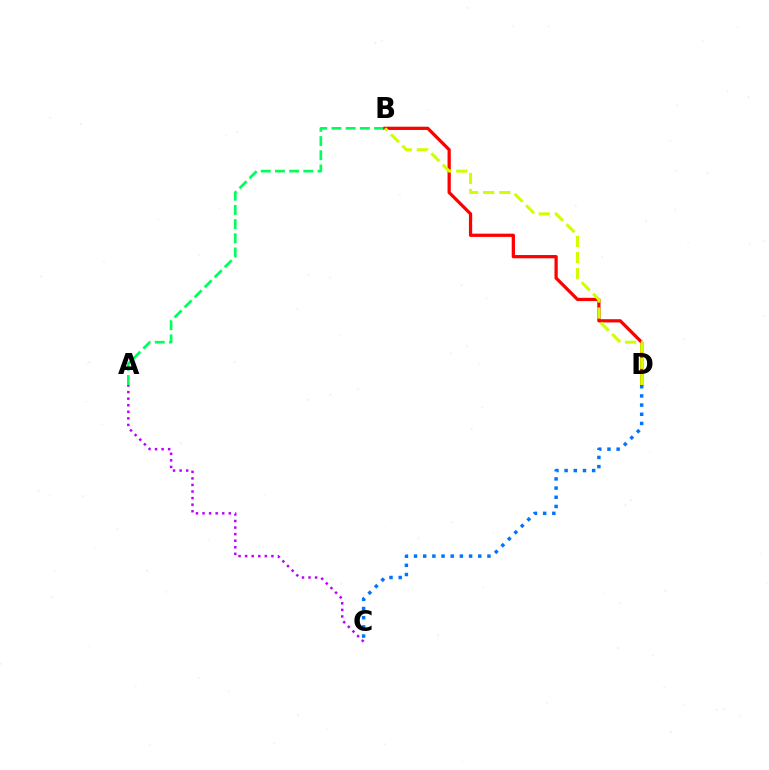{('A', 'B'): [{'color': '#00ff5c', 'line_style': 'dashed', 'thickness': 1.93}], ('A', 'C'): [{'color': '#b900ff', 'line_style': 'dotted', 'thickness': 1.78}], ('B', 'D'): [{'color': '#ff0000', 'line_style': 'solid', 'thickness': 2.34}, {'color': '#d1ff00', 'line_style': 'dashed', 'thickness': 2.19}], ('C', 'D'): [{'color': '#0074ff', 'line_style': 'dotted', 'thickness': 2.49}]}